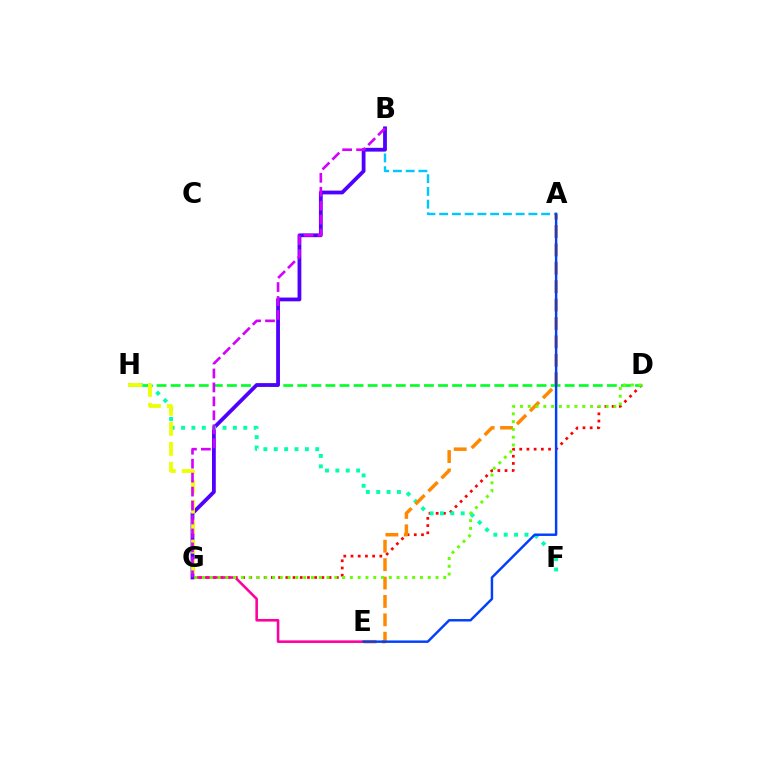{('D', 'G'): [{'color': '#ff0000', 'line_style': 'dotted', 'thickness': 1.96}, {'color': '#66ff00', 'line_style': 'dotted', 'thickness': 2.12}], ('A', 'B'): [{'color': '#00c7ff', 'line_style': 'dashed', 'thickness': 1.73}], ('E', 'G'): [{'color': '#ff00a0', 'line_style': 'solid', 'thickness': 1.86}], ('D', 'H'): [{'color': '#00ff27', 'line_style': 'dashed', 'thickness': 1.91}], ('B', 'G'): [{'color': '#4f00ff', 'line_style': 'solid', 'thickness': 2.72}, {'color': '#d600ff', 'line_style': 'dashed', 'thickness': 1.9}], ('F', 'H'): [{'color': '#00ffaf', 'line_style': 'dotted', 'thickness': 2.82}], ('G', 'H'): [{'color': '#eeff00', 'line_style': 'dashed', 'thickness': 2.71}], ('A', 'E'): [{'color': '#ff8800', 'line_style': 'dashed', 'thickness': 2.5}, {'color': '#003fff', 'line_style': 'solid', 'thickness': 1.76}]}